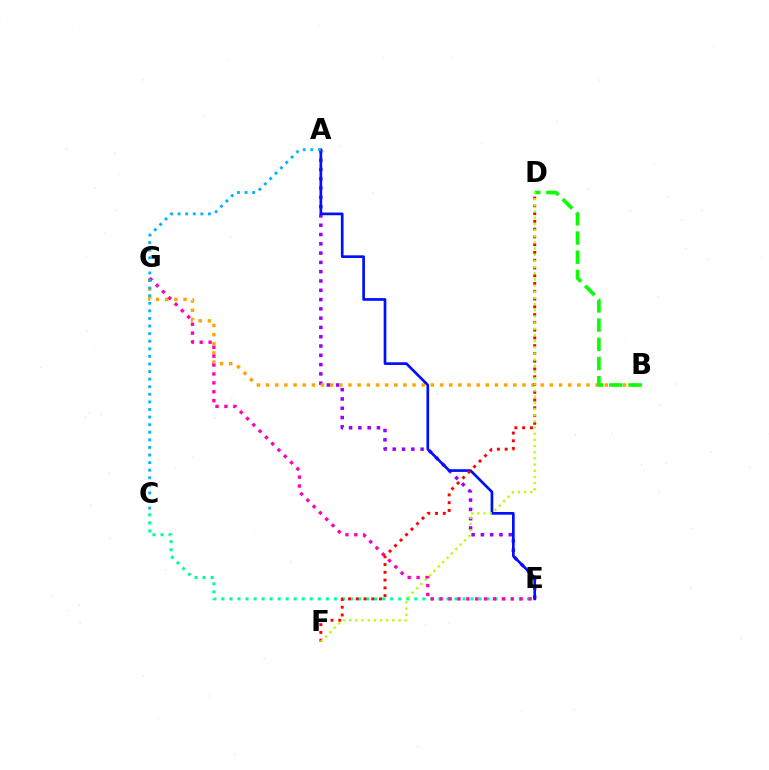{('A', 'E'): [{'color': '#9b00ff', 'line_style': 'dotted', 'thickness': 2.52}, {'color': '#0010ff', 'line_style': 'solid', 'thickness': 1.94}], ('B', 'G'): [{'color': '#ffa500', 'line_style': 'dotted', 'thickness': 2.49}], ('C', 'E'): [{'color': '#00ff9d', 'line_style': 'dotted', 'thickness': 2.18}], ('B', 'D'): [{'color': '#08ff00', 'line_style': 'dashed', 'thickness': 2.61}], ('E', 'G'): [{'color': '#ff00bd', 'line_style': 'dotted', 'thickness': 2.42}], ('A', 'C'): [{'color': '#00b5ff', 'line_style': 'dotted', 'thickness': 2.06}], ('D', 'F'): [{'color': '#ff0000', 'line_style': 'dotted', 'thickness': 2.11}, {'color': '#b3ff00', 'line_style': 'dotted', 'thickness': 1.68}]}